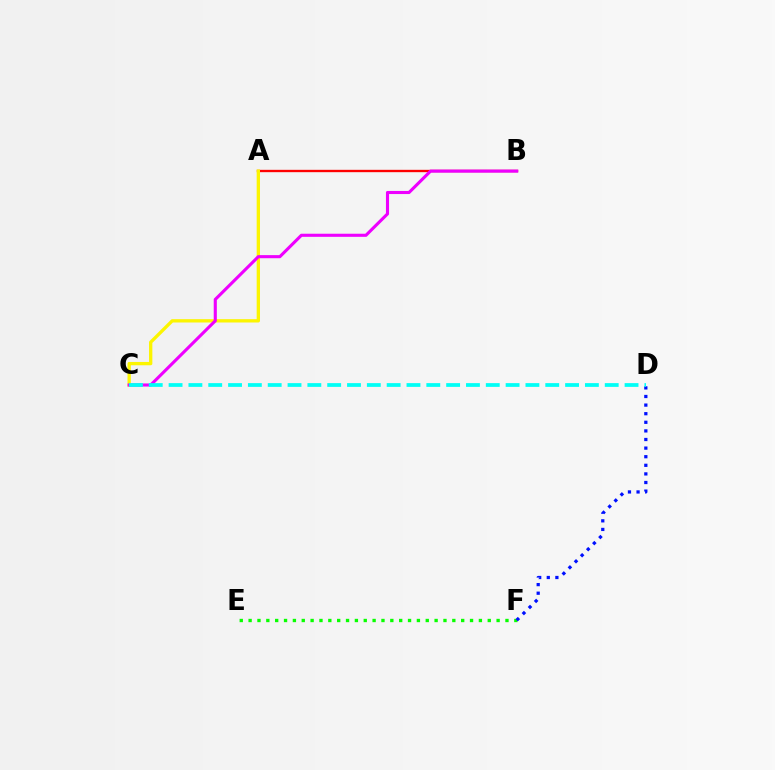{('E', 'F'): [{'color': '#08ff00', 'line_style': 'dotted', 'thickness': 2.41}], ('A', 'B'): [{'color': '#ff0000', 'line_style': 'solid', 'thickness': 1.69}], ('A', 'C'): [{'color': '#fcf500', 'line_style': 'solid', 'thickness': 2.39}], ('B', 'C'): [{'color': '#ee00ff', 'line_style': 'solid', 'thickness': 2.23}], ('D', 'F'): [{'color': '#0010ff', 'line_style': 'dotted', 'thickness': 2.34}], ('C', 'D'): [{'color': '#00fff6', 'line_style': 'dashed', 'thickness': 2.69}]}